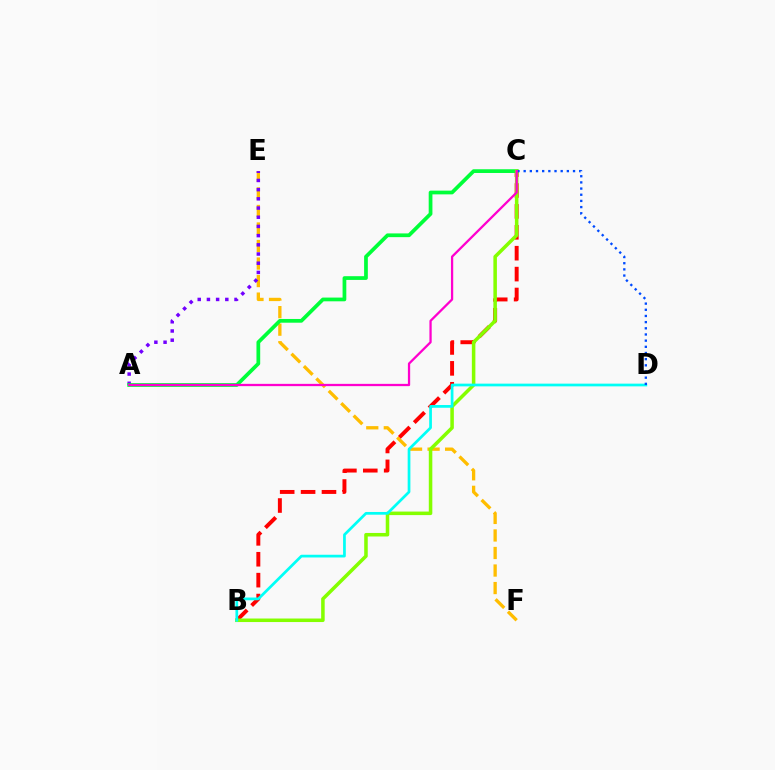{('E', 'F'): [{'color': '#ffbd00', 'line_style': 'dashed', 'thickness': 2.38}], ('B', 'C'): [{'color': '#ff0000', 'line_style': 'dashed', 'thickness': 2.84}, {'color': '#84ff00', 'line_style': 'solid', 'thickness': 2.54}], ('A', 'E'): [{'color': '#7200ff', 'line_style': 'dotted', 'thickness': 2.5}], ('A', 'C'): [{'color': '#00ff39', 'line_style': 'solid', 'thickness': 2.69}, {'color': '#ff00cf', 'line_style': 'solid', 'thickness': 1.64}], ('B', 'D'): [{'color': '#00fff6', 'line_style': 'solid', 'thickness': 1.96}], ('C', 'D'): [{'color': '#004bff', 'line_style': 'dotted', 'thickness': 1.68}]}